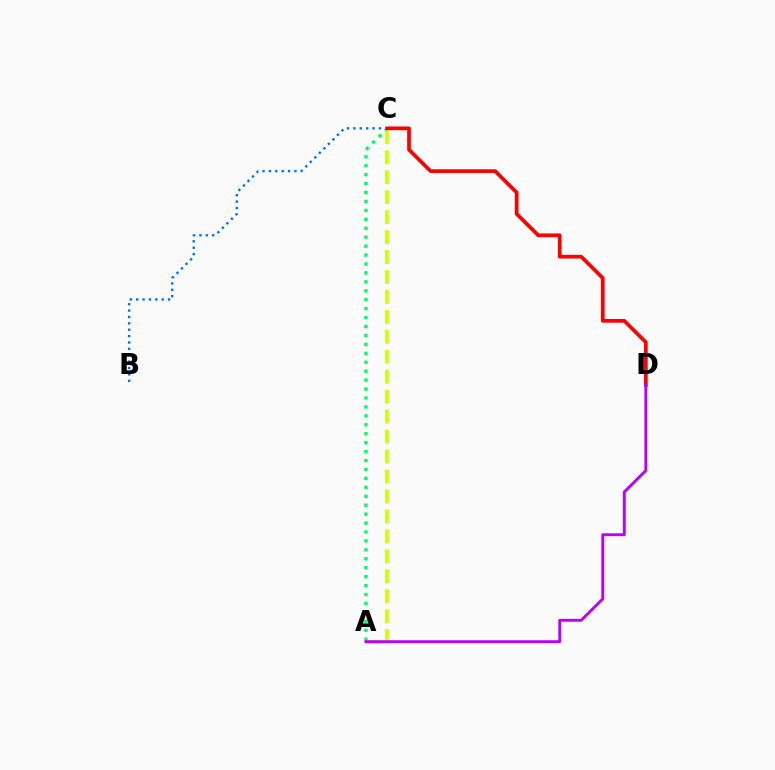{('A', 'C'): [{'color': '#00ff5c', 'line_style': 'dotted', 'thickness': 2.43}, {'color': '#d1ff00', 'line_style': 'dashed', 'thickness': 2.71}], ('B', 'C'): [{'color': '#0074ff', 'line_style': 'dotted', 'thickness': 1.73}], ('C', 'D'): [{'color': '#ff0000', 'line_style': 'solid', 'thickness': 2.68}], ('A', 'D'): [{'color': '#b900ff', 'line_style': 'solid', 'thickness': 2.08}]}